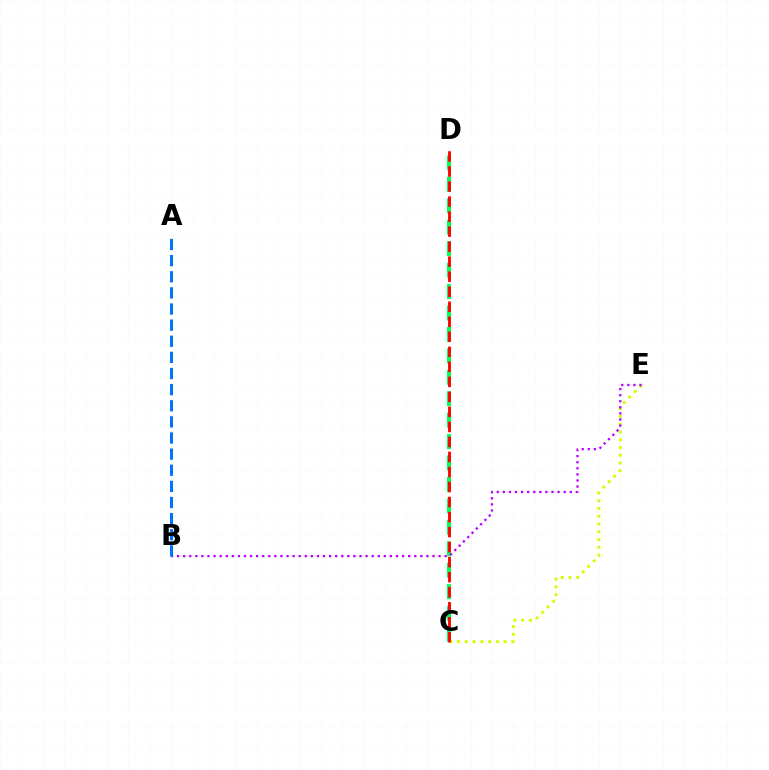{('C', 'D'): [{'color': '#00ff5c', 'line_style': 'dashed', 'thickness': 2.91}, {'color': '#ff0000', 'line_style': 'dashed', 'thickness': 2.04}], ('C', 'E'): [{'color': '#d1ff00', 'line_style': 'dotted', 'thickness': 2.11}], ('B', 'E'): [{'color': '#b900ff', 'line_style': 'dotted', 'thickness': 1.65}], ('A', 'B'): [{'color': '#0074ff', 'line_style': 'dashed', 'thickness': 2.19}]}